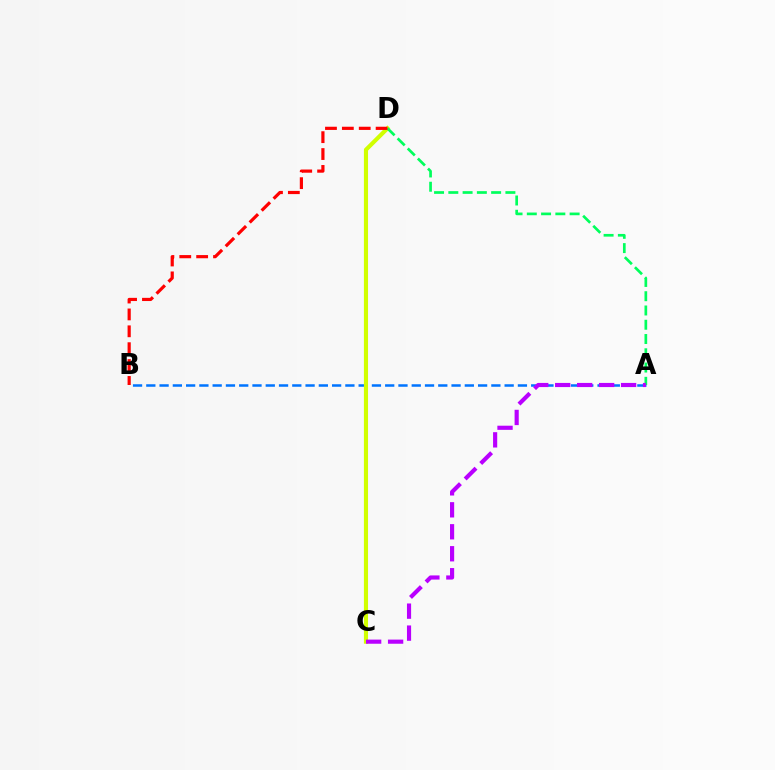{('A', 'B'): [{'color': '#0074ff', 'line_style': 'dashed', 'thickness': 1.8}], ('C', 'D'): [{'color': '#d1ff00', 'line_style': 'solid', 'thickness': 2.96}], ('A', 'D'): [{'color': '#00ff5c', 'line_style': 'dashed', 'thickness': 1.94}], ('A', 'C'): [{'color': '#b900ff', 'line_style': 'dashed', 'thickness': 2.98}], ('B', 'D'): [{'color': '#ff0000', 'line_style': 'dashed', 'thickness': 2.29}]}